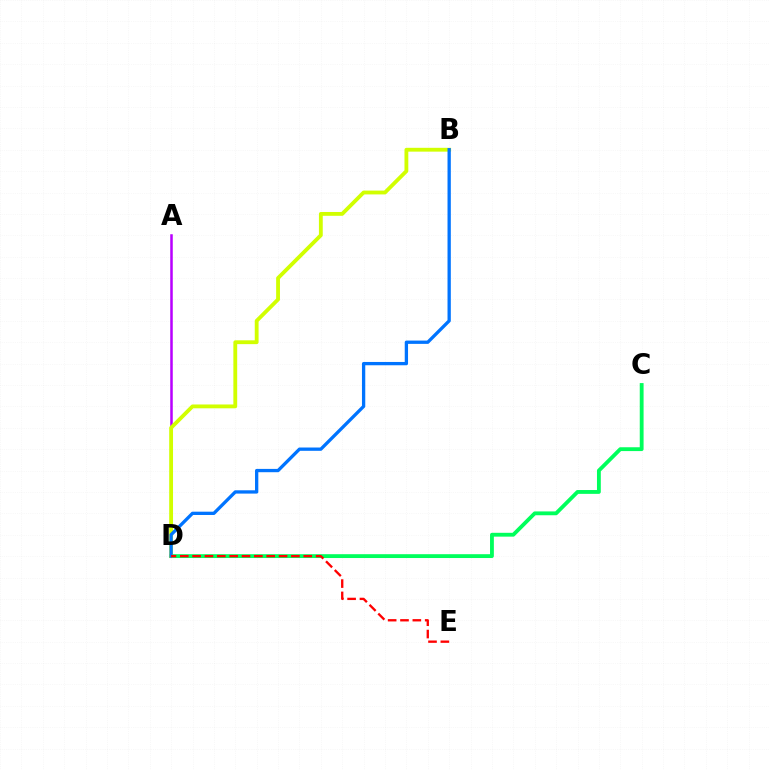{('A', 'D'): [{'color': '#b900ff', 'line_style': 'solid', 'thickness': 1.82}], ('C', 'D'): [{'color': '#00ff5c', 'line_style': 'solid', 'thickness': 2.76}], ('B', 'D'): [{'color': '#d1ff00', 'line_style': 'solid', 'thickness': 2.76}, {'color': '#0074ff', 'line_style': 'solid', 'thickness': 2.38}], ('D', 'E'): [{'color': '#ff0000', 'line_style': 'dashed', 'thickness': 1.68}]}